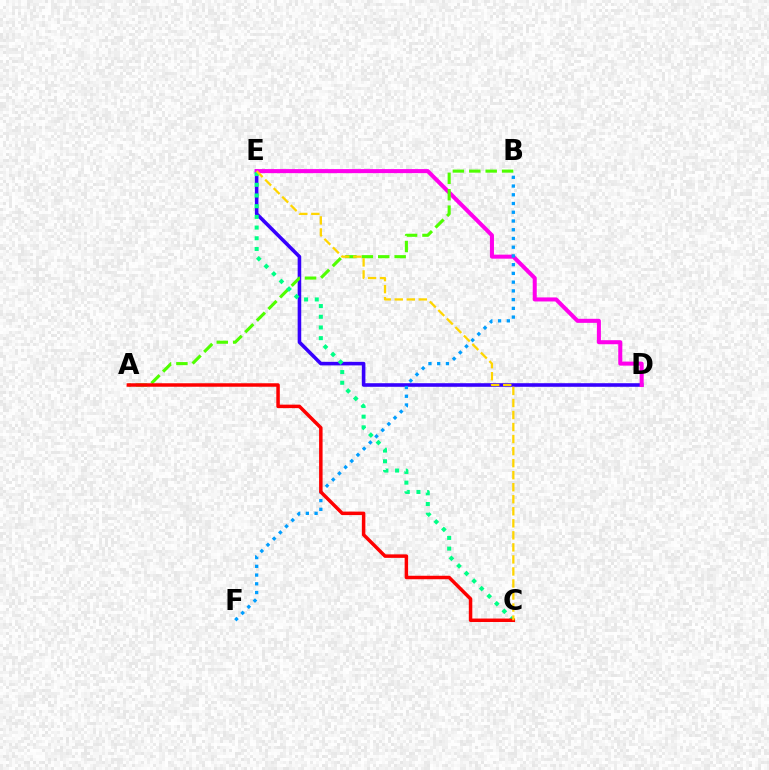{('D', 'E'): [{'color': '#3700ff', 'line_style': 'solid', 'thickness': 2.58}, {'color': '#ff00ed', 'line_style': 'solid', 'thickness': 2.91}], ('A', 'B'): [{'color': '#4fff00', 'line_style': 'dashed', 'thickness': 2.23}], ('C', 'E'): [{'color': '#00ff86', 'line_style': 'dotted', 'thickness': 2.9}, {'color': '#ffd500', 'line_style': 'dashed', 'thickness': 1.63}], ('B', 'F'): [{'color': '#009eff', 'line_style': 'dotted', 'thickness': 2.37}], ('A', 'C'): [{'color': '#ff0000', 'line_style': 'solid', 'thickness': 2.51}]}